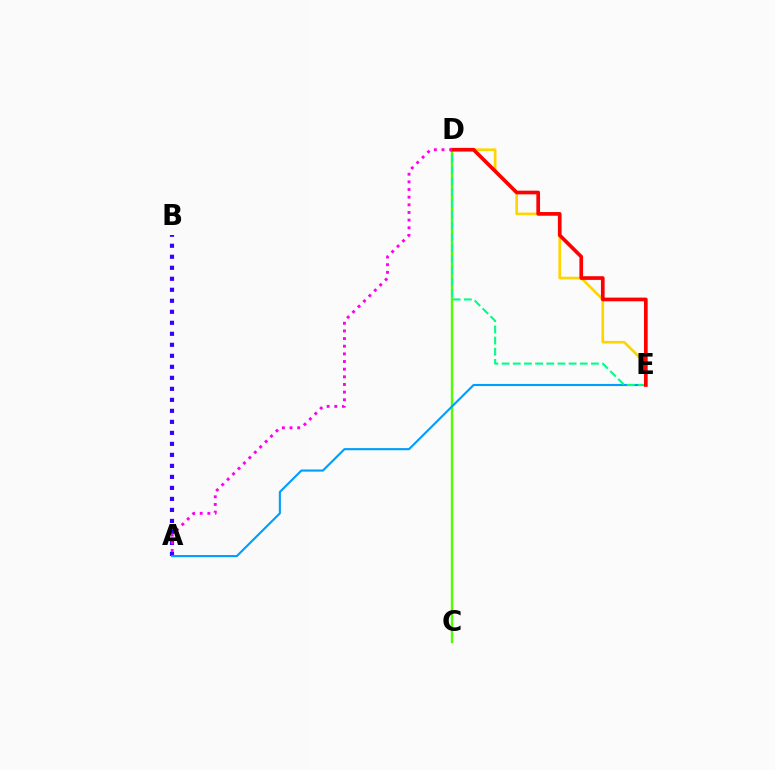{('A', 'B'): [{'color': '#3700ff', 'line_style': 'dotted', 'thickness': 2.99}], ('C', 'D'): [{'color': '#4fff00', 'line_style': 'solid', 'thickness': 1.72}], ('A', 'E'): [{'color': '#009eff', 'line_style': 'solid', 'thickness': 1.53}], ('D', 'E'): [{'color': '#00ff86', 'line_style': 'dashed', 'thickness': 1.52}, {'color': '#ffd500', 'line_style': 'solid', 'thickness': 1.93}, {'color': '#ff0000', 'line_style': 'solid', 'thickness': 2.65}], ('A', 'D'): [{'color': '#ff00ed', 'line_style': 'dotted', 'thickness': 2.08}]}